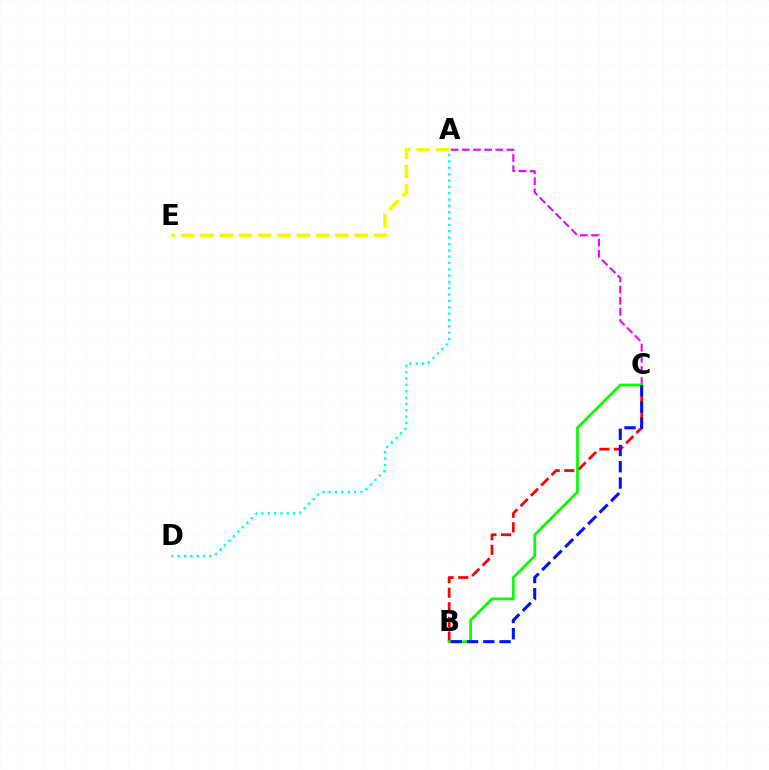{('A', 'C'): [{'color': '#ee00ff', 'line_style': 'dashed', 'thickness': 1.52}], ('B', 'C'): [{'color': '#ff0000', 'line_style': 'dashed', 'thickness': 1.99}, {'color': '#08ff00', 'line_style': 'solid', 'thickness': 2.01}, {'color': '#0010ff', 'line_style': 'dashed', 'thickness': 2.21}], ('A', 'D'): [{'color': '#00fff6', 'line_style': 'dotted', 'thickness': 1.72}], ('A', 'E'): [{'color': '#fcf500', 'line_style': 'dashed', 'thickness': 2.62}]}